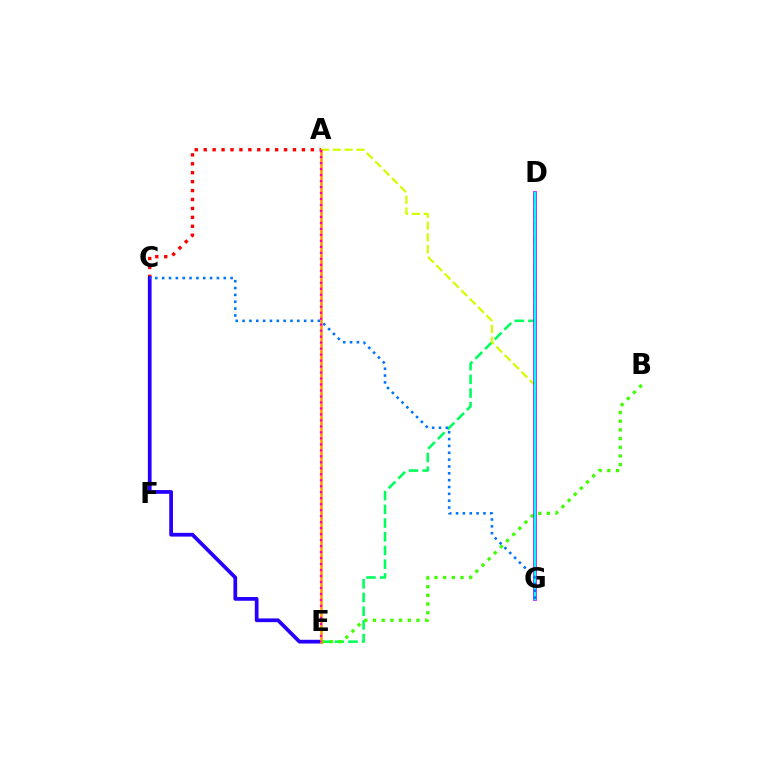{('D', 'E'): [{'color': '#00ff5c', 'line_style': 'dashed', 'thickness': 1.86}], ('A', 'G'): [{'color': '#d1ff00', 'line_style': 'dashed', 'thickness': 1.61}], ('A', 'C'): [{'color': '#ff0000', 'line_style': 'dotted', 'thickness': 2.43}], ('C', 'E'): [{'color': '#2500ff', 'line_style': 'solid', 'thickness': 2.69}], ('B', 'E'): [{'color': '#3dff00', 'line_style': 'dotted', 'thickness': 2.36}], ('A', 'E'): [{'color': '#ff9400', 'line_style': 'solid', 'thickness': 1.83}, {'color': '#ff00ac', 'line_style': 'dotted', 'thickness': 1.63}], ('D', 'G'): [{'color': '#b900ff', 'line_style': 'solid', 'thickness': 2.64}, {'color': '#00fff6', 'line_style': 'solid', 'thickness': 1.63}], ('C', 'G'): [{'color': '#0074ff', 'line_style': 'dotted', 'thickness': 1.86}]}